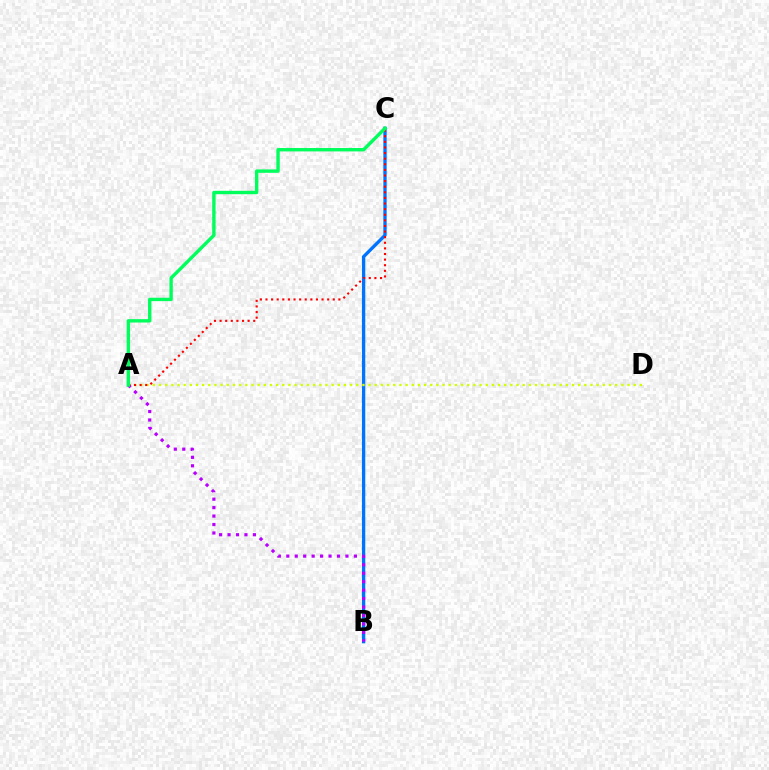{('B', 'C'): [{'color': '#0074ff', 'line_style': 'solid', 'thickness': 2.39}], ('A', 'D'): [{'color': '#d1ff00', 'line_style': 'dotted', 'thickness': 1.67}], ('A', 'B'): [{'color': '#b900ff', 'line_style': 'dotted', 'thickness': 2.3}], ('A', 'C'): [{'color': '#ff0000', 'line_style': 'dotted', 'thickness': 1.52}, {'color': '#00ff5c', 'line_style': 'solid', 'thickness': 2.44}]}